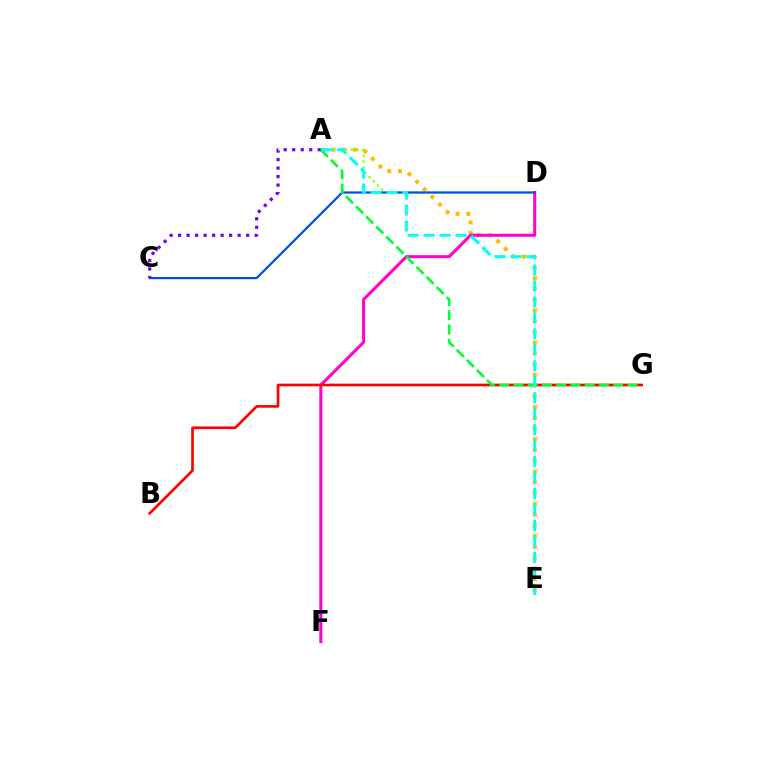{('A', 'E'): [{'color': '#ffbd00', 'line_style': 'dotted', 'thickness': 2.92}, {'color': '#00fff6', 'line_style': 'dashed', 'thickness': 2.17}], ('D', 'F'): [{'color': '#ff00cf', 'line_style': 'solid', 'thickness': 2.18}], ('A', 'D'): [{'color': '#84ff00', 'line_style': 'dotted', 'thickness': 1.62}], ('C', 'D'): [{'color': '#004bff', 'line_style': 'solid', 'thickness': 1.6}], ('B', 'G'): [{'color': '#ff0000', 'line_style': 'solid', 'thickness': 1.91}], ('A', 'G'): [{'color': '#00ff39', 'line_style': 'dashed', 'thickness': 1.94}], ('A', 'C'): [{'color': '#7200ff', 'line_style': 'dotted', 'thickness': 2.31}]}